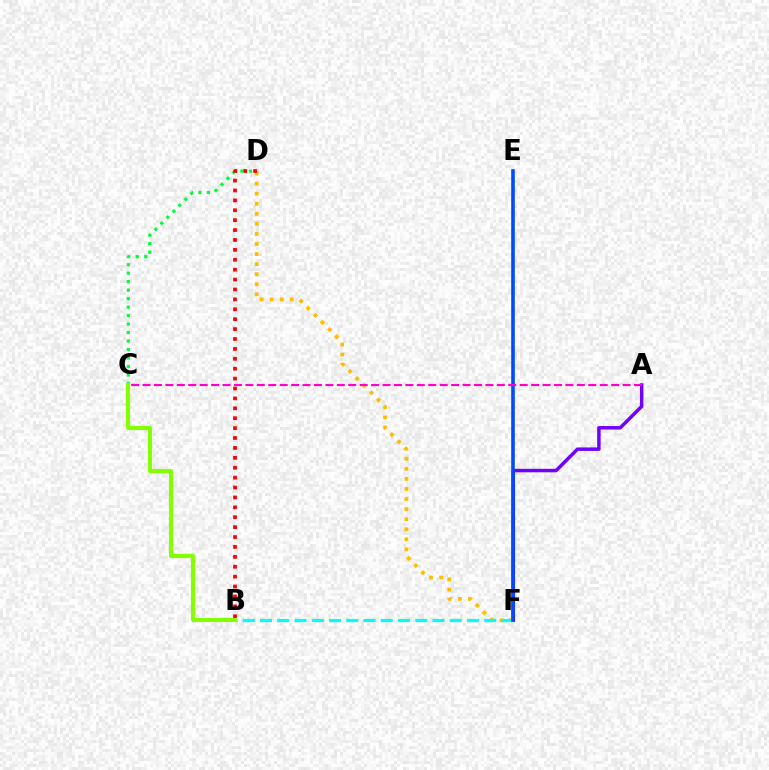{('C', 'D'): [{'color': '#00ff39', 'line_style': 'dotted', 'thickness': 2.3}], ('A', 'F'): [{'color': '#7200ff', 'line_style': 'solid', 'thickness': 2.5}], ('D', 'F'): [{'color': '#ffbd00', 'line_style': 'dotted', 'thickness': 2.73}], ('B', 'F'): [{'color': '#00fff6', 'line_style': 'dashed', 'thickness': 2.34}], ('B', 'D'): [{'color': '#ff0000', 'line_style': 'dotted', 'thickness': 2.69}], ('E', 'F'): [{'color': '#004bff', 'line_style': 'solid', 'thickness': 2.59}], ('B', 'C'): [{'color': '#84ff00', 'line_style': 'solid', 'thickness': 2.96}], ('A', 'C'): [{'color': '#ff00cf', 'line_style': 'dashed', 'thickness': 1.55}]}